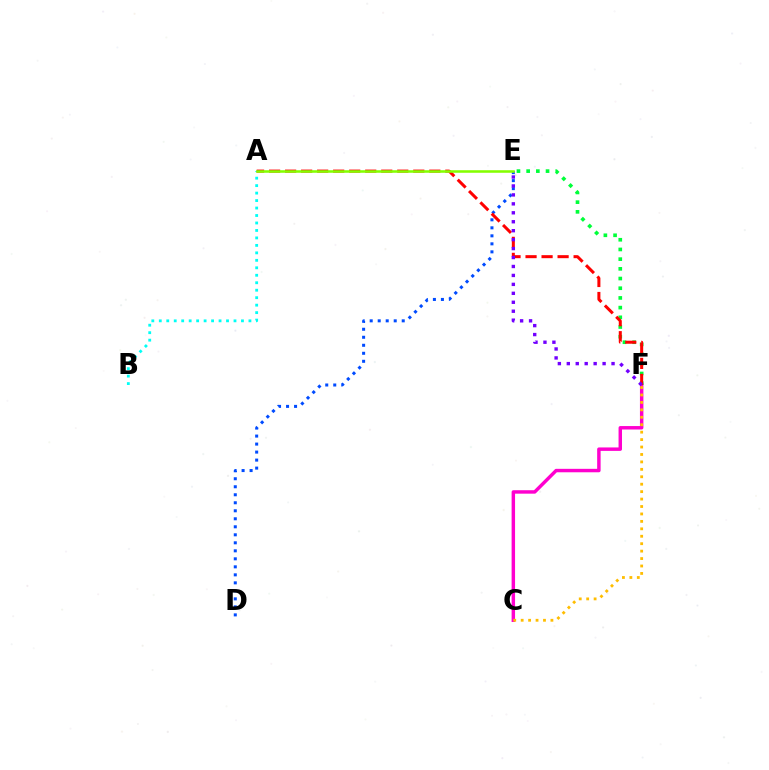{('A', 'B'): [{'color': '#00fff6', 'line_style': 'dotted', 'thickness': 2.03}], ('C', 'F'): [{'color': '#ff00cf', 'line_style': 'solid', 'thickness': 2.48}, {'color': '#ffbd00', 'line_style': 'dotted', 'thickness': 2.02}], ('D', 'E'): [{'color': '#004bff', 'line_style': 'dotted', 'thickness': 2.18}], ('E', 'F'): [{'color': '#00ff39', 'line_style': 'dotted', 'thickness': 2.63}, {'color': '#7200ff', 'line_style': 'dotted', 'thickness': 2.43}], ('A', 'F'): [{'color': '#ff0000', 'line_style': 'dashed', 'thickness': 2.18}], ('A', 'E'): [{'color': '#84ff00', 'line_style': 'solid', 'thickness': 1.83}]}